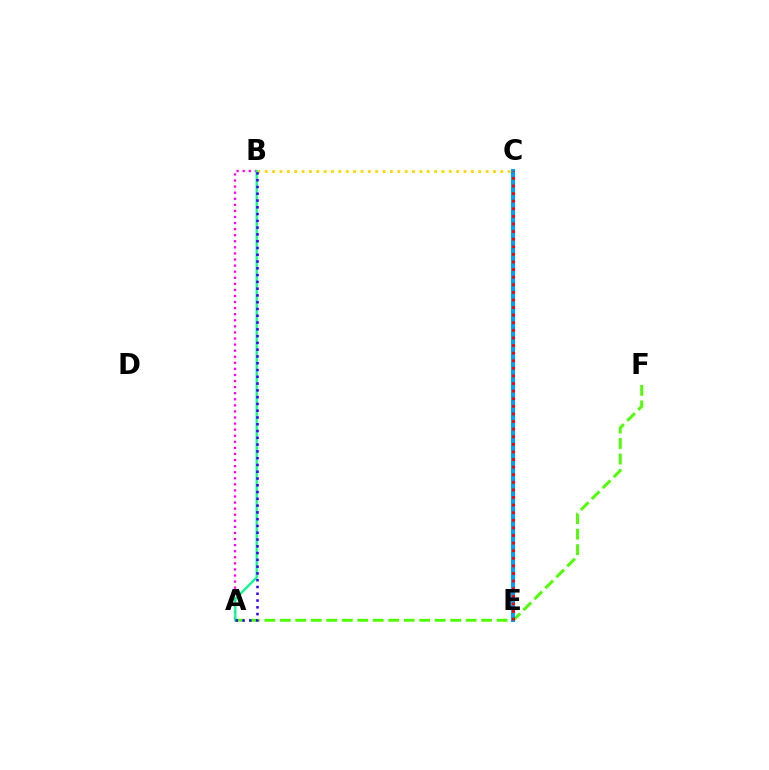{('A', 'F'): [{'color': '#4fff00', 'line_style': 'dashed', 'thickness': 2.1}], ('A', 'B'): [{'color': '#ff00ed', 'line_style': 'dotted', 'thickness': 1.65}, {'color': '#00ff86', 'line_style': 'solid', 'thickness': 1.63}, {'color': '#3700ff', 'line_style': 'dotted', 'thickness': 1.84}], ('B', 'C'): [{'color': '#ffd500', 'line_style': 'dotted', 'thickness': 2.0}], ('C', 'E'): [{'color': '#009eff', 'line_style': 'solid', 'thickness': 2.91}, {'color': '#ff0000', 'line_style': 'dotted', 'thickness': 2.06}]}